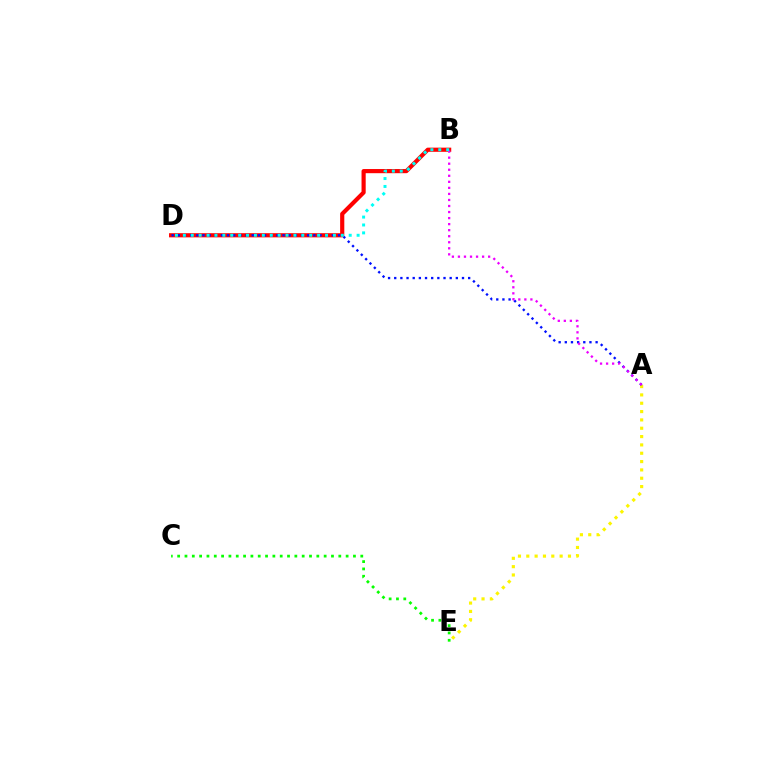{('C', 'E'): [{'color': '#08ff00', 'line_style': 'dotted', 'thickness': 1.99}], ('A', 'E'): [{'color': '#fcf500', 'line_style': 'dotted', 'thickness': 2.26}], ('B', 'D'): [{'color': '#ff0000', 'line_style': 'solid', 'thickness': 3.0}, {'color': '#00fff6', 'line_style': 'dotted', 'thickness': 2.15}], ('A', 'D'): [{'color': '#0010ff', 'line_style': 'dotted', 'thickness': 1.67}], ('A', 'B'): [{'color': '#ee00ff', 'line_style': 'dotted', 'thickness': 1.64}]}